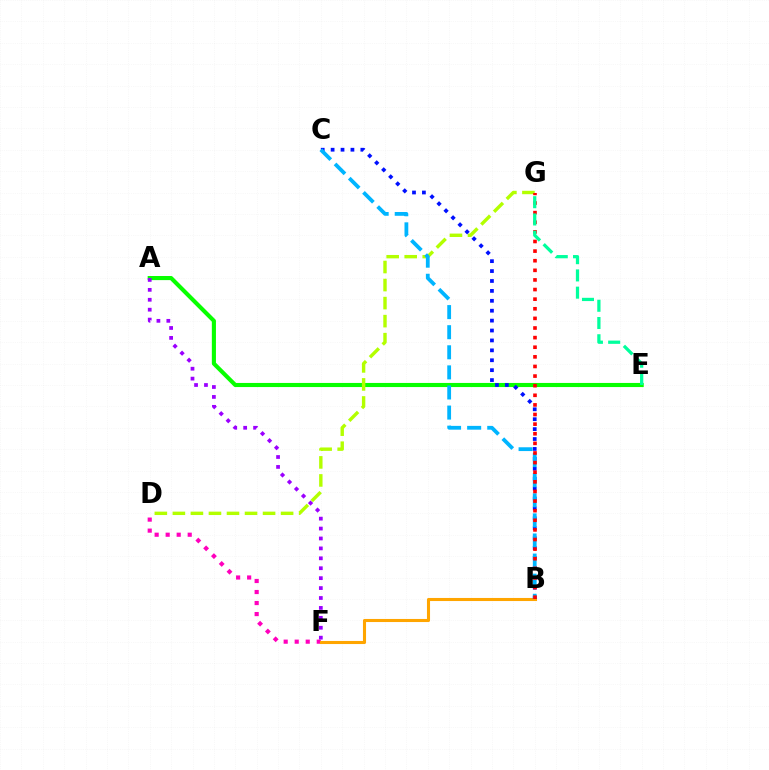{('D', 'F'): [{'color': '#ff00bd', 'line_style': 'dotted', 'thickness': 2.99}], ('A', 'E'): [{'color': '#08ff00', 'line_style': 'solid', 'thickness': 2.96}], ('B', 'F'): [{'color': '#ffa500', 'line_style': 'solid', 'thickness': 2.21}], ('D', 'G'): [{'color': '#b3ff00', 'line_style': 'dashed', 'thickness': 2.45}], ('A', 'F'): [{'color': '#9b00ff', 'line_style': 'dotted', 'thickness': 2.7}], ('B', 'C'): [{'color': '#0010ff', 'line_style': 'dotted', 'thickness': 2.69}, {'color': '#00b5ff', 'line_style': 'dashed', 'thickness': 2.73}], ('B', 'G'): [{'color': '#ff0000', 'line_style': 'dotted', 'thickness': 2.61}], ('E', 'G'): [{'color': '#00ff9d', 'line_style': 'dashed', 'thickness': 2.34}]}